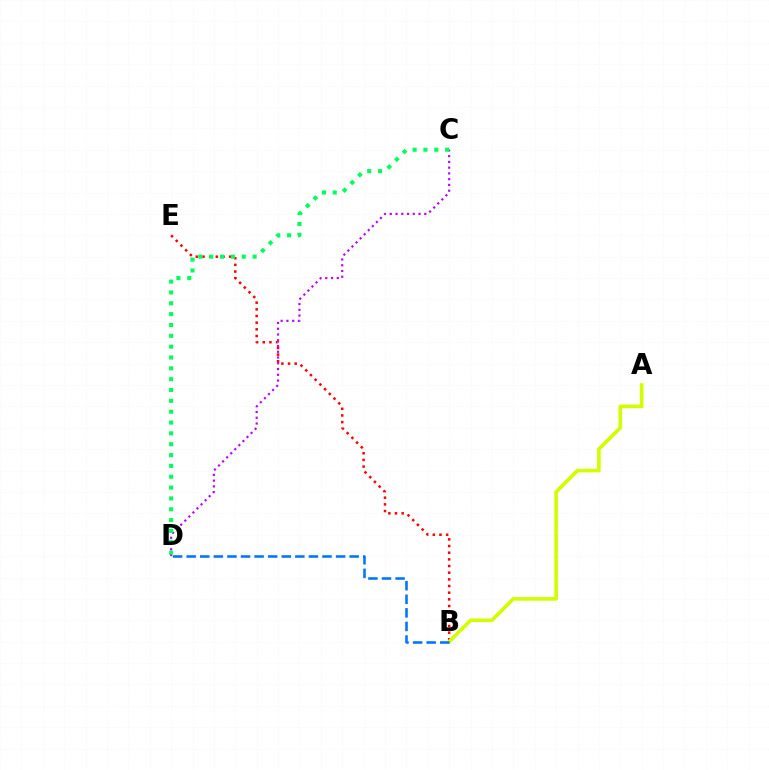{('B', 'E'): [{'color': '#ff0000', 'line_style': 'dotted', 'thickness': 1.81}], ('A', 'B'): [{'color': '#d1ff00', 'line_style': 'solid', 'thickness': 2.61}], ('C', 'D'): [{'color': '#b900ff', 'line_style': 'dotted', 'thickness': 1.56}, {'color': '#00ff5c', 'line_style': 'dotted', 'thickness': 2.95}], ('B', 'D'): [{'color': '#0074ff', 'line_style': 'dashed', 'thickness': 1.85}]}